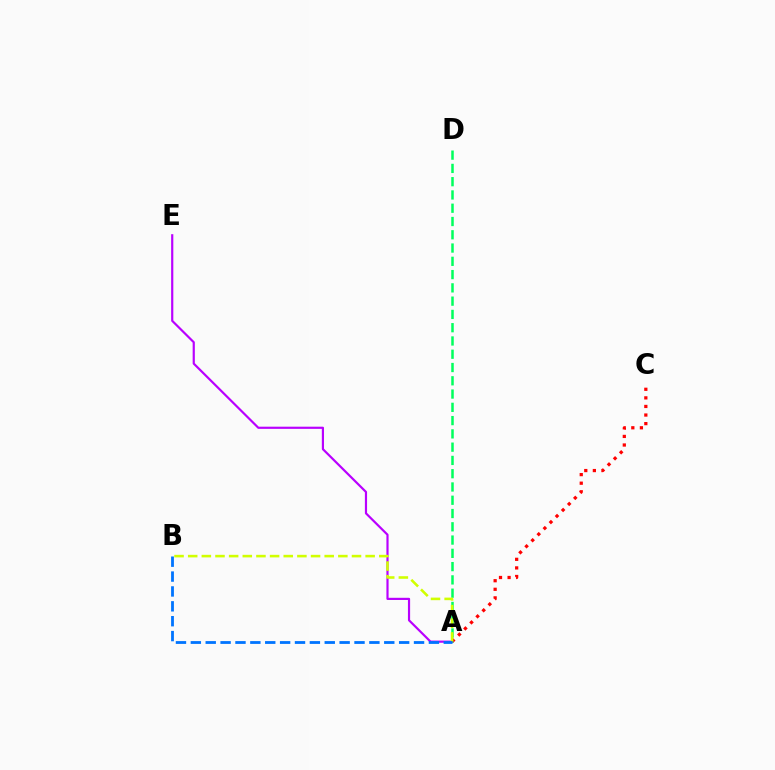{('A', 'E'): [{'color': '#b900ff', 'line_style': 'solid', 'thickness': 1.57}], ('A', 'C'): [{'color': '#ff0000', 'line_style': 'dotted', 'thickness': 2.33}], ('A', 'D'): [{'color': '#00ff5c', 'line_style': 'dashed', 'thickness': 1.8}], ('A', 'B'): [{'color': '#d1ff00', 'line_style': 'dashed', 'thickness': 1.85}, {'color': '#0074ff', 'line_style': 'dashed', 'thickness': 2.02}]}